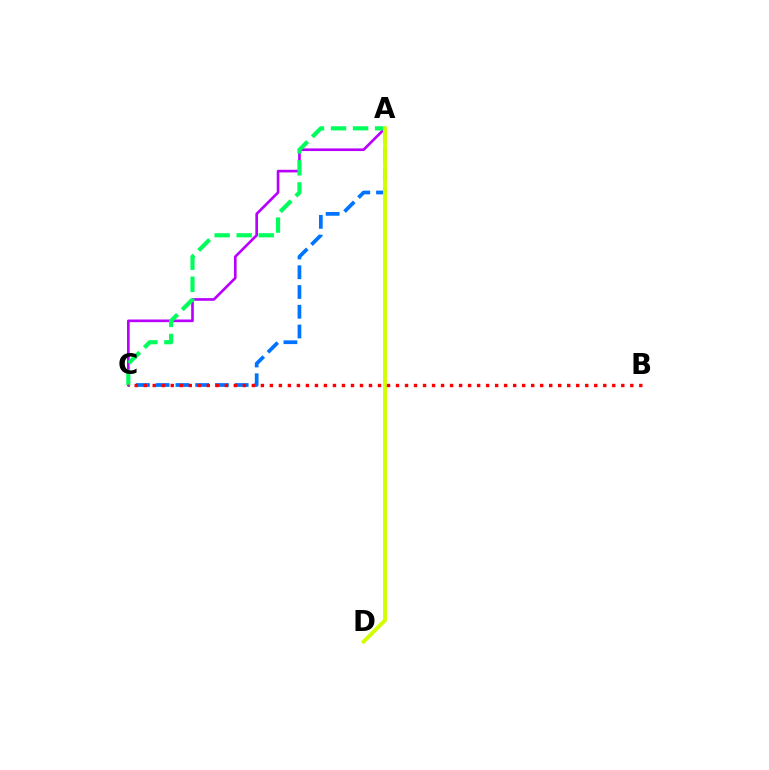{('A', 'C'): [{'color': '#b900ff', 'line_style': 'solid', 'thickness': 1.91}, {'color': '#0074ff', 'line_style': 'dashed', 'thickness': 2.68}, {'color': '#00ff5c', 'line_style': 'dashed', 'thickness': 2.99}], ('A', 'D'): [{'color': '#d1ff00', 'line_style': 'solid', 'thickness': 2.79}], ('B', 'C'): [{'color': '#ff0000', 'line_style': 'dotted', 'thickness': 2.45}]}